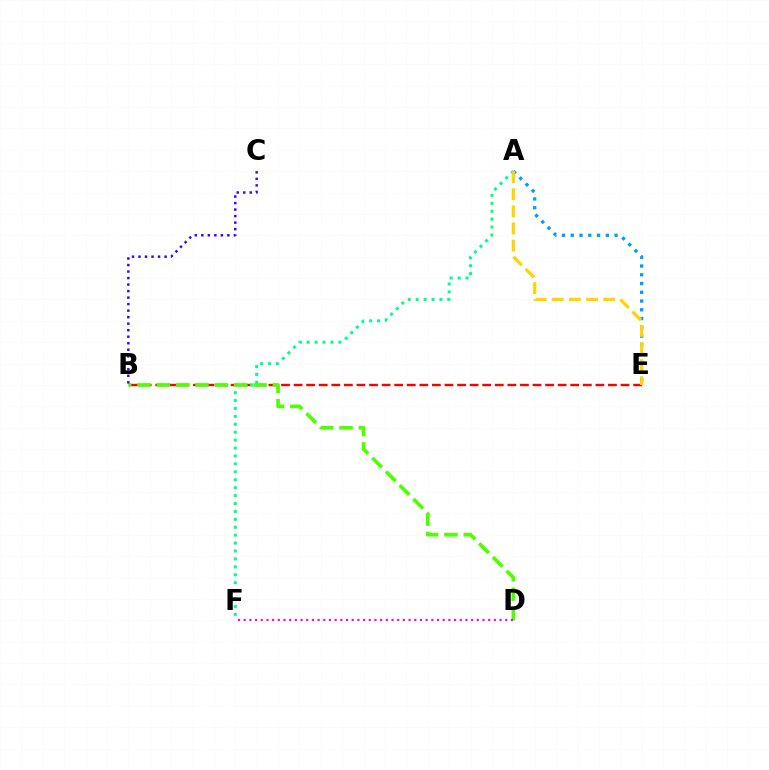{('A', 'E'): [{'color': '#009eff', 'line_style': 'dotted', 'thickness': 2.38}, {'color': '#ffd500', 'line_style': 'dashed', 'thickness': 2.33}], ('B', 'E'): [{'color': '#ff0000', 'line_style': 'dashed', 'thickness': 1.71}], ('A', 'F'): [{'color': '#00ff86', 'line_style': 'dotted', 'thickness': 2.15}], ('B', 'D'): [{'color': '#4fff00', 'line_style': 'dashed', 'thickness': 2.63}], ('B', 'C'): [{'color': '#3700ff', 'line_style': 'dotted', 'thickness': 1.77}], ('D', 'F'): [{'color': '#ff00ed', 'line_style': 'dotted', 'thickness': 1.54}]}